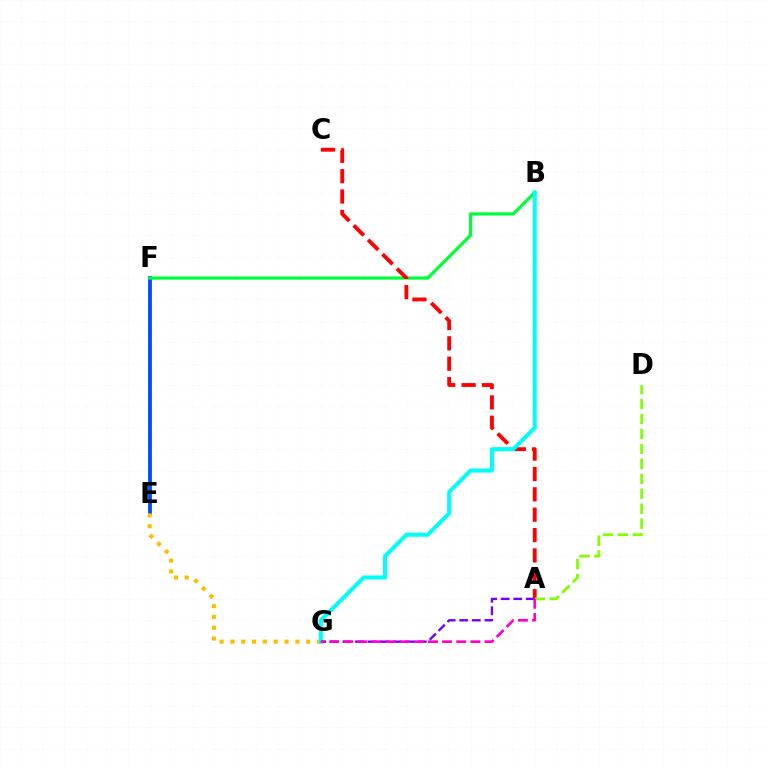{('E', 'F'): [{'color': '#004bff', 'line_style': 'solid', 'thickness': 2.73}], ('B', 'F'): [{'color': '#00ff39', 'line_style': 'solid', 'thickness': 2.31}], ('A', 'C'): [{'color': '#ff0000', 'line_style': 'dashed', 'thickness': 2.77}], ('E', 'G'): [{'color': '#ffbd00', 'line_style': 'dotted', 'thickness': 2.94}], ('B', 'G'): [{'color': '#00fff6', 'line_style': 'solid', 'thickness': 2.93}], ('A', 'D'): [{'color': '#84ff00', 'line_style': 'dashed', 'thickness': 2.03}], ('A', 'G'): [{'color': '#7200ff', 'line_style': 'dashed', 'thickness': 1.71}, {'color': '#ff00cf', 'line_style': 'dashed', 'thickness': 1.92}]}